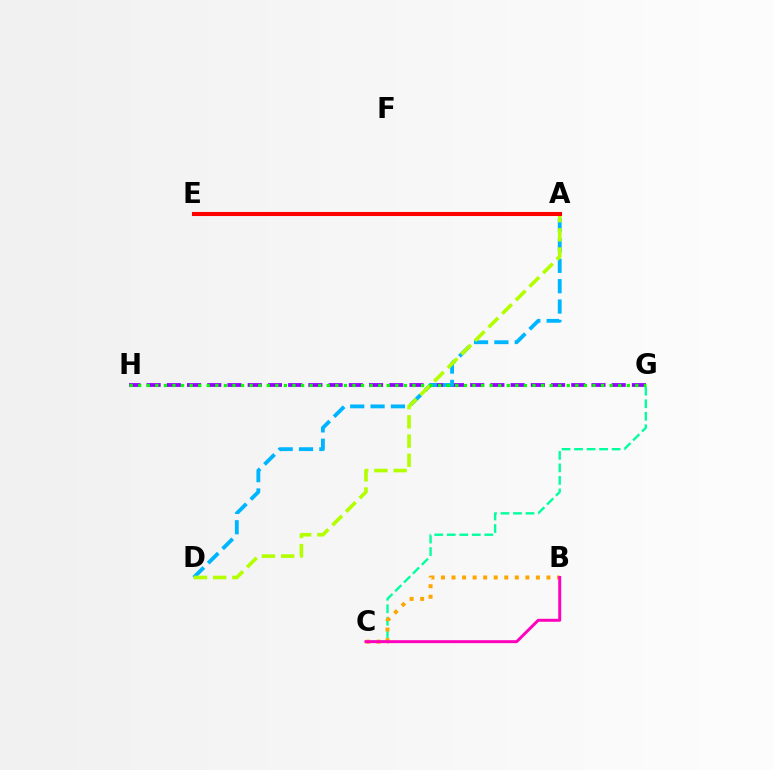{('G', 'H'): [{'color': '#9b00ff', 'line_style': 'dashed', 'thickness': 2.75}, {'color': '#08ff00', 'line_style': 'dotted', 'thickness': 2.33}], ('C', 'G'): [{'color': '#00ff9d', 'line_style': 'dashed', 'thickness': 1.7}], ('A', 'D'): [{'color': '#00b5ff', 'line_style': 'dashed', 'thickness': 2.77}, {'color': '#b3ff00', 'line_style': 'dashed', 'thickness': 2.61}], ('B', 'C'): [{'color': '#ffa500', 'line_style': 'dotted', 'thickness': 2.87}, {'color': '#ff00bd', 'line_style': 'solid', 'thickness': 2.14}], ('A', 'E'): [{'color': '#0010ff', 'line_style': 'dashed', 'thickness': 1.98}, {'color': '#ff0000', 'line_style': 'solid', 'thickness': 2.93}]}